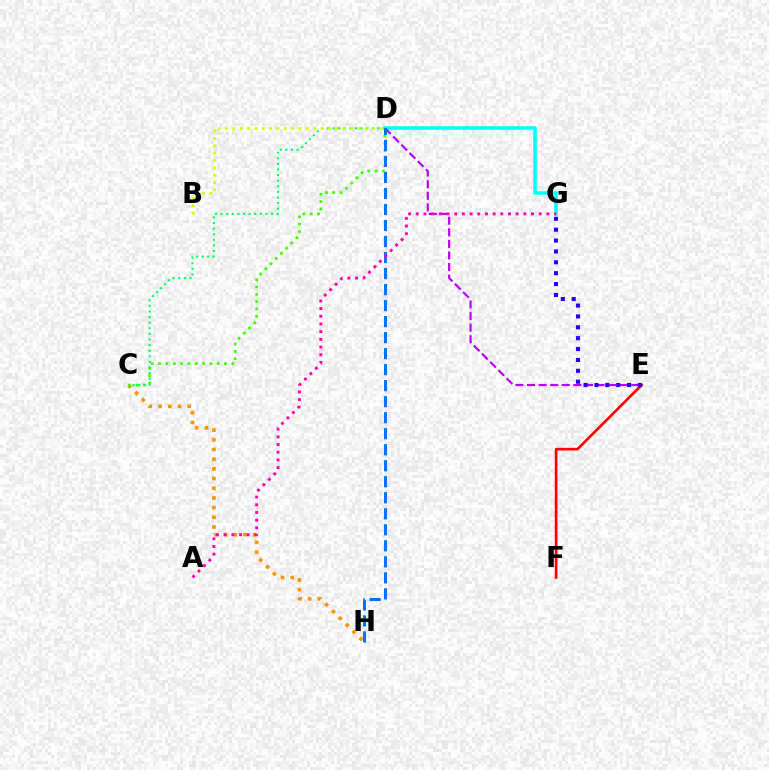{('C', 'H'): [{'color': '#ff9400', 'line_style': 'dotted', 'thickness': 2.63}], ('C', 'D'): [{'color': '#3dff00', 'line_style': 'dotted', 'thickness': 1.99}, {'color': '#00ff5c', 'line_style': 'dotted', 'thickness': 1.52}], ('E', 'F'): [{'color': '#ff0000', 'line_style': 'solid', 'thickness': 1.92}], ('D', 'G'): [{'color': '#00fff6', 'line_style': 'solid', 'thickness': 2.54}], ('D', 'E'): [{'color': '#b900ff', 'line_style': 'dashed', 'thickness': 1.57}], ('D', 'H'): [{'color': '#0074ff', 'line_style': 'dashed', 'thickness': 2.18}], ('E', 'G'): [{'color': '#2500ff', 'line_style': 'dotted', 'thickness': 2.95}], ('A', 'G'): [{'color': '#ff00ac', 'line_style': 'dotted', 'thickness': 2.09}], ('B', 'D'): [{'color': '#d1ff00', 'line_style': 'dotted', 'thickness': 2.0}]}